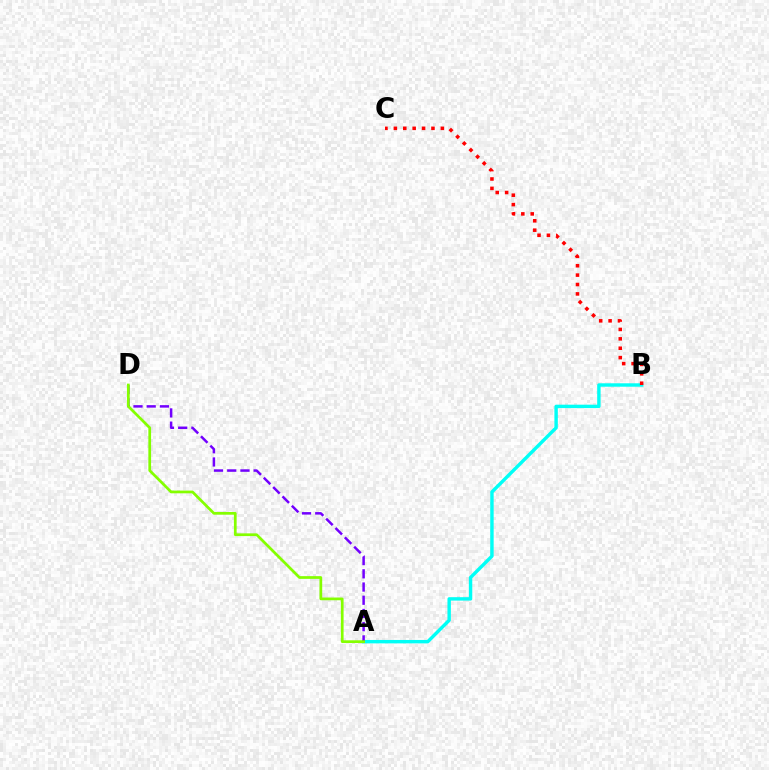{('A', 'B'): [{'color': '#00fff6', 'line_style': 'solid', 'thickness': 2.46}], ('B', 'C'): [{'color': '#ff0000', 'line_style': 'dotted', 'thickness': 2.55}], ('A', 'D'): [{'color': '#7200ff', 'line_style': 'dashed', 'thickness': 1.8}, {'color': '#84ff00', 'line_style': 'solid', 'thickness': 1.96}]}